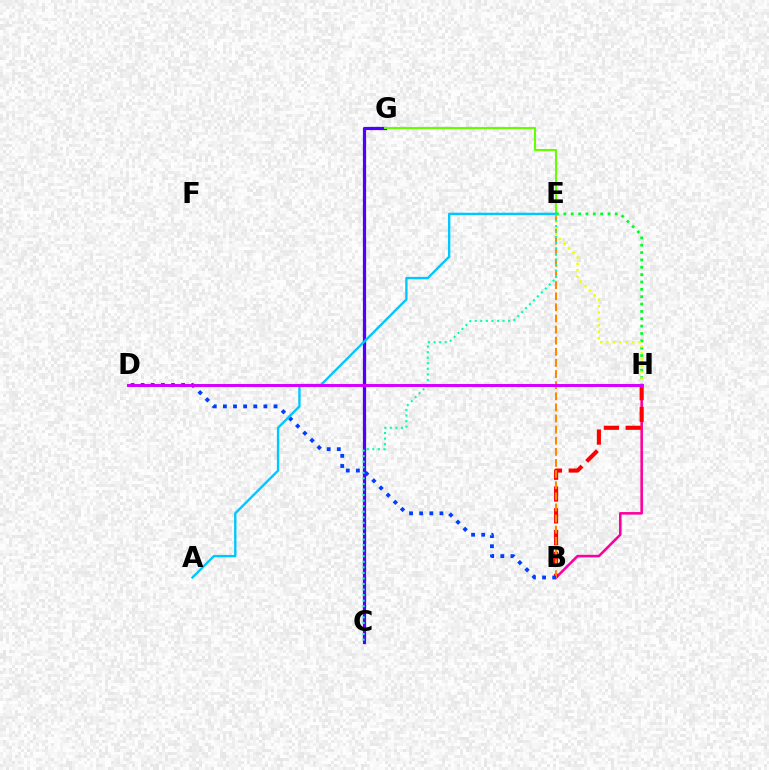{('B', 'H'): [{'color': '#ff00a0', 'line_style': 'solid', 'thickness': 1.86}, {'color': '#ff0000', 'line_style': 'dashed', 'thickness': 2.96}], ('C', 'G'): [{'color': '#4f00ff', 'line_style': 'solid', 'thickness': 2.32}], ('B', 'E'): [{'color': '#ff8800', 'line_style': 'dashed', 'thickness': 1.51}], ('E', 'G'): [{'color': '#66ff00', 'line_style': 'solid', 'thickness': 1.52}], ('B', 'D'): [{'color': '#003fff', 'line_style': 'dotted', 'thickness': 2.75}], ('E', 'H'): [{'color': '#00ff27', 'line_style': 'dotted', 'thickness': 2.0}, {'color': '#eeff00', 'line_style': 'dotted', 'thickness': 1.74}], ('A', 'E'): [{'color': '#00c7ff', 'line_style': 'solid', 'thickness': 1.71}], ('C', 'E'): [{'color': '#00ffaf', 'line_style': 'dotted', 'thickness': 1.51}], ('D', 'H'): [{'color': '#d600ff', 'line_style': 'solid', 'thickness': 2.13}]}